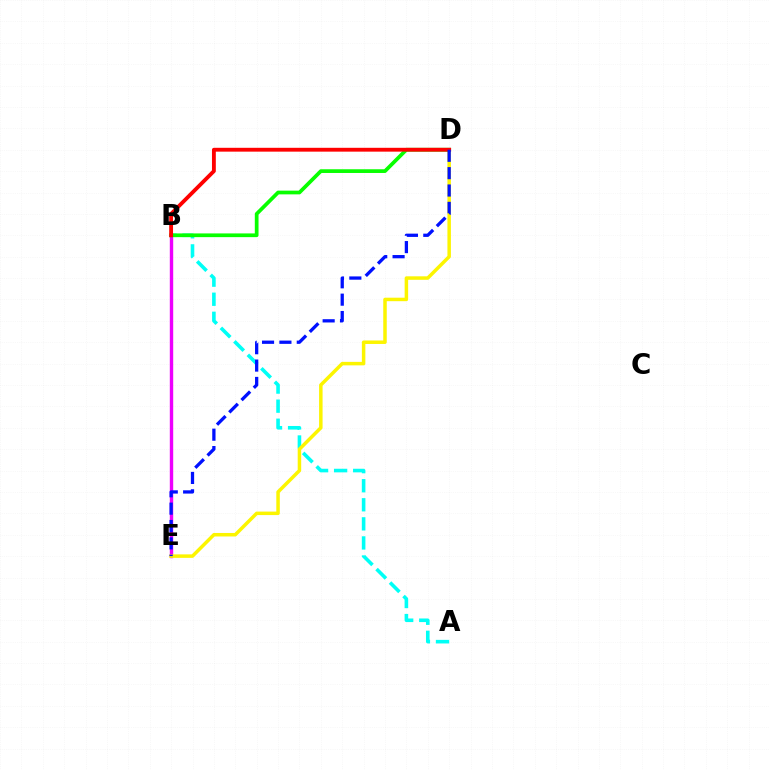{('A', 'B'): [{'color': '#00fff6', 'line_style': 'dashed', 'thickness': 2.59}], ('B', 'E'): [{'color': '#ee00ff', 'line_style': 'solid', 'thickness': 2.45}], ('D', 'E'): [{'color': '#fcf500', 'line_style': 'solid', 'thickness': 2.51}, {'color': '#0010ff', 'line_style': 'dashed', 'thickness': 2.36}], ('B', 'D'): [{'color': '#08ff00', 'line_style': 'solid', 'thickness': 2.68}, {'color': '#ff0000', 'line_style': 'solid', 'thickness': 2.77}]}